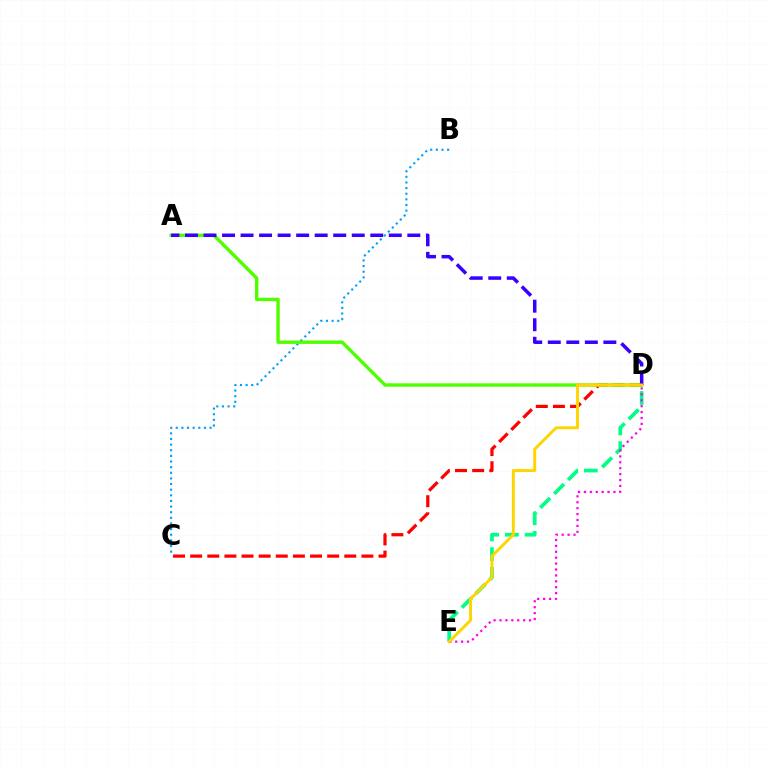{('C', 'D'): [{'color': '#ff0000', 'line_style': 'dashed', 'thickness': 2.33}], ('B', 'C'): [{'color': '#009eff', 'line_style': 'dotted', 'thickness': 1.53}], ('D', 'E'): [{'color': '#00ff86', 'line_style': 'dashed', 'thickness': 2.67}, {'color': '#ff00ed', 'line_style': 'dotted', 'thickness': 1.61}, {'color': '#ffd500', 'line_style': 'solid', 'thickness': 2.11}], ('A', 'D'): [{'color': '#4fff00', 'line_style': 'solid', 'thickness': 2.44}, {'color': '#3700ff', 'line_style': 'dashed', 'thickness': 2.52}]}